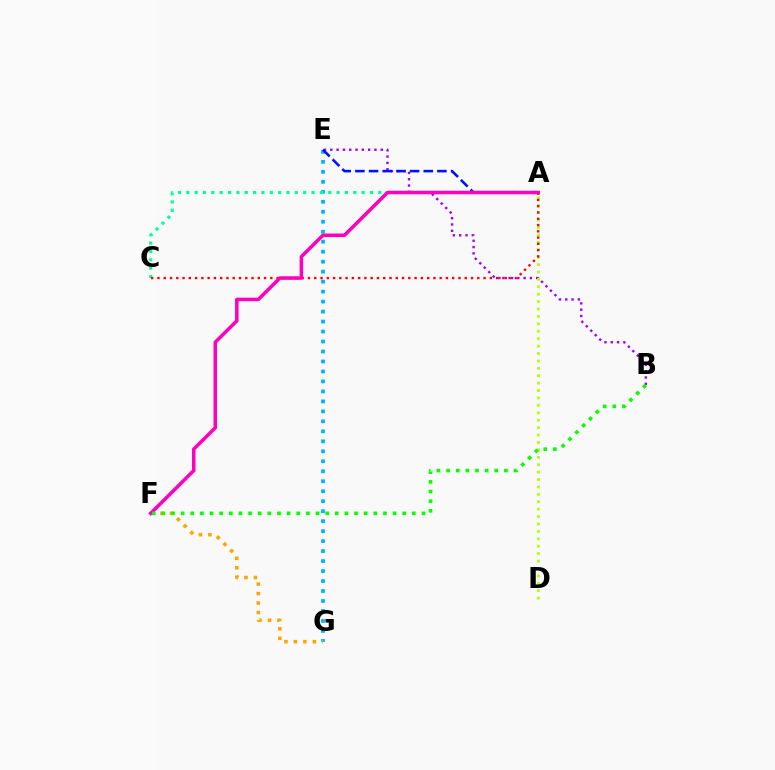{('E', 'G'): [{'color': '#00b5ff', 'line_style': 'dotted', 'thickness': 2.71}], ('B', 'E'): [{'color': '#9b00ff', 'line_style': 'dotted', 'thickness': 1.71}], ('A', 'E'): [{'color': '#0010ff', 'line_style': 'dashed', 'thickness': 1.86}], ('F', 'G'): [{'color': '#ffa500', 'line_style': 'dotted', 'thickness': 2.57}], ('A', 'C'): [{'color': '#00ff9d', 'line_style': 'dotted', 'thickness': 2.27}, {'color': '#ff0000', 'line_style': 'dotted', 'thickness': 1.7}], ('A', 'D'): [{'color': '#b3ff00', 'line_style': 'dotted', 'thickness': 2.01}], ('A', 'F'): [{'color': '#ff00bd', 'line_style': 'solid', 'thickness': 2.54}], ('B', 'F'): [{'color': '#08ff00', 'line_style': 'dotted', 'thickness': 2.62}]}